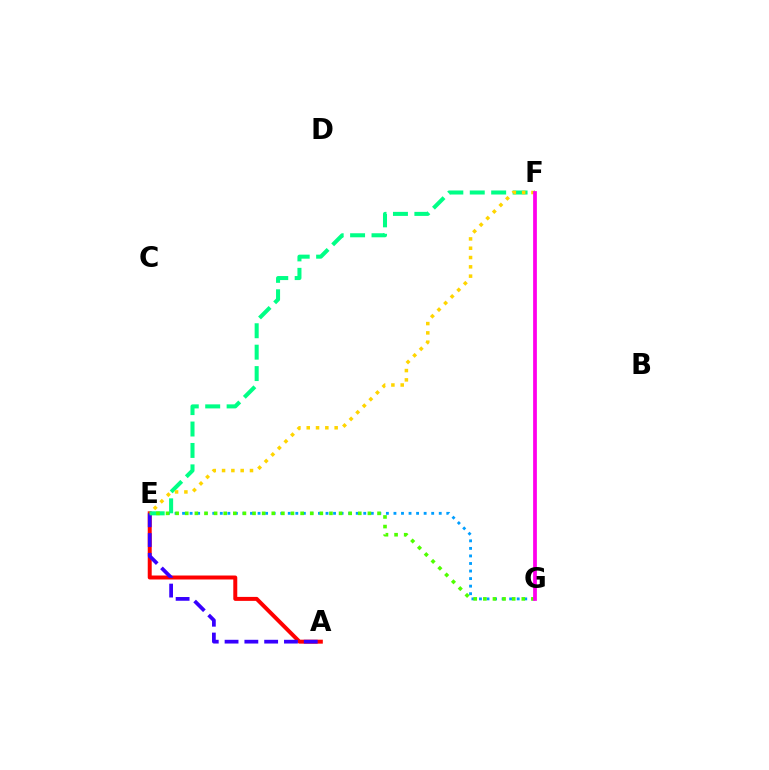{('E', 'G'): [{'color': '#009eff', 'line_style': 'dotted', 'thickness': 2.05}, {'color': '#4fff00', 'line_style': 'dotted', 'thickness': 2.61}], ('A', 'E'): [{'color': '#ff0000', 'line_style': 'solid', 'thickness': 2.86}, {'color': '#3700ff', 'line_style': 'dashed', 'thickness': 2.69}], ('E', 'F'): [{'color': '#00ff86', 'line_style': 'dashed', 'thickness': 2.91}, {'color': '#ffd500', 'line_style': 'dotted', 'thickness': 2.53}], ('F', 'G'): [{'color': '#ff00ed', 'line_style': 'solid', 'thickness': 2.71}]}